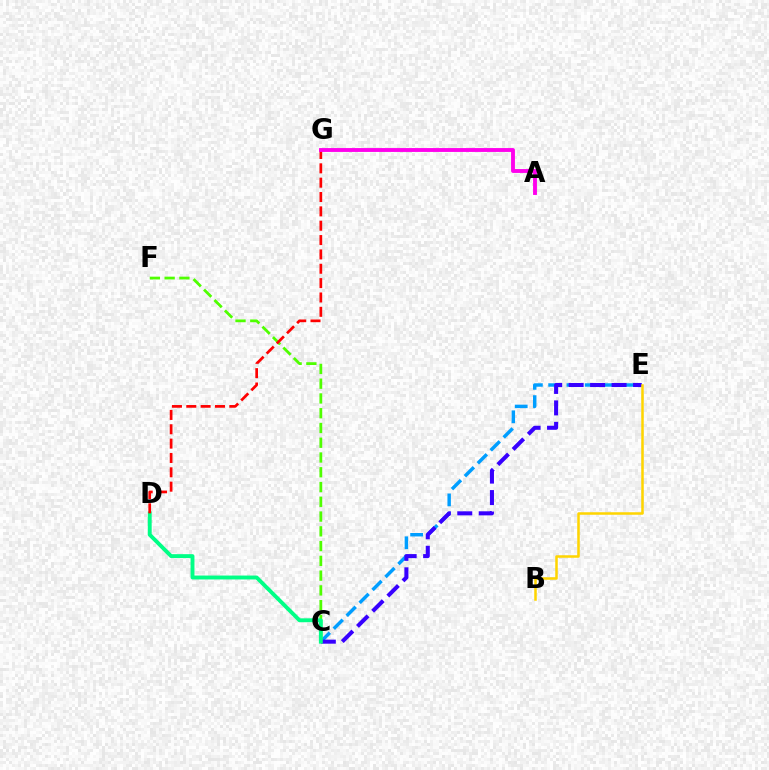{('C', 'E'): [{'color': '#009eff', 'line_style': 'dashed', 'thickness': 2.48}, {'color': '#3700ff', 'line_style': 'dashed', 'thickness': 2.92}], ('B', 'E'): [{'color': '#ffd500', 'line_style': 'solid', 'thickness': 1.81}], ('C', 'F'): [{'color': '#4fff00', 'line_style': 'dashed', 'thickness': 2.01}], ('C', 'D'): [{'color': '#00ff86', 'line_style': 'solid', 'thickness': 2.81}], ('D', 'G'): [{'color': '#ff0000', 'line_style': 'dashed', 'thickness': 1.95}], ('A', 'G'): [{'color': '#ff00ed', 'line_style': 'solid', 'thickness': 2.79}]}